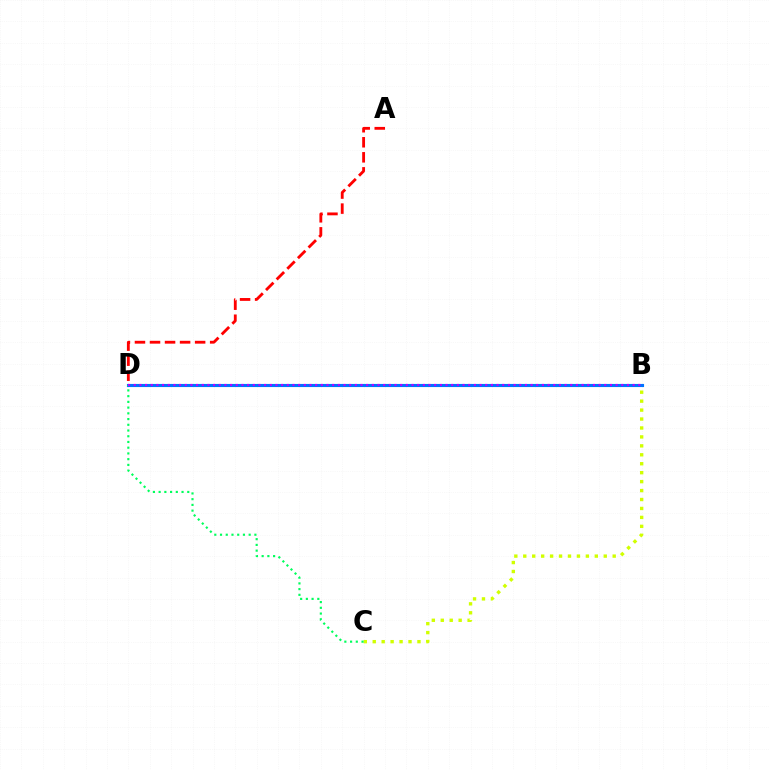{('B', 'D'): [{'color': '#0074ff', 'line_style': 'solid', 'thickness': 2.25}, {'color': '#b900ff', 'line_style': 'dotted', 'thickness': 1.54}], ('A', 'D'): [{'color': '#ff0000', 'line_style': 'dashed', 'thickness': 2.04}], ('B', 'C'): [{'color': '#d1ff00', 'line_style': 'dotted', 'thickness': 2.43}], ('C', 'D'): [{'color': '#00ff5c', 'line_style': 'dotted', 'thickness': 1.56}]}